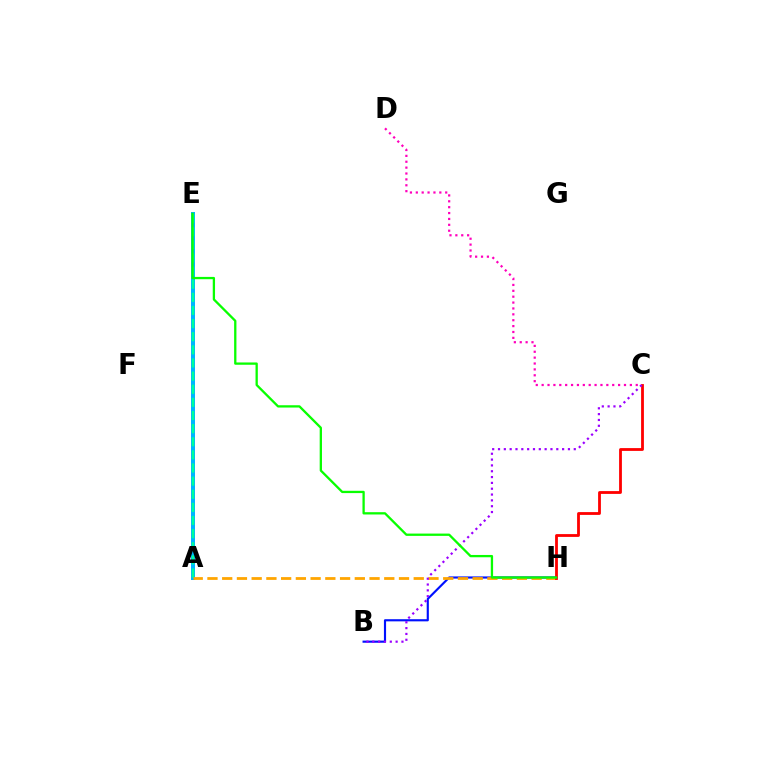{('A', 'E'): [{'color': '#b3ff00', 'line_style': 'dotted', 'thickness': 2.53}, {'color': '#00b5ff', 'line_style': 'solid', 'thickness': 2.88}, {'color': '#00ff9d', 'line_style': 'dashed', 'thickness': 1.78}], ('B', 'H'): [{'color': '#0010ff', 'line_style': 'solid', 'thickness': 1.55}], ('C', 'D'): [{'color': '#ff00bd', 'line_style': 'dotted', 'thickness': 1.6}], ('A', 'H'): [{'color': '#ffa500', 'line_style': 'dashed', 'thickness': 2.0}], ('C', 'H'): [{'color': '#ff0000', 'line_style': 'solid', 'thickness': 2.02}], ('B', 'C'): [{'color': '#9b00ff', 'line_style': 'dotted', 'thickness': 1.58}], ('E', 'H'): [{'color': '#08ff00', 'line_style': 'solid', 'thickness': 1.65}]}